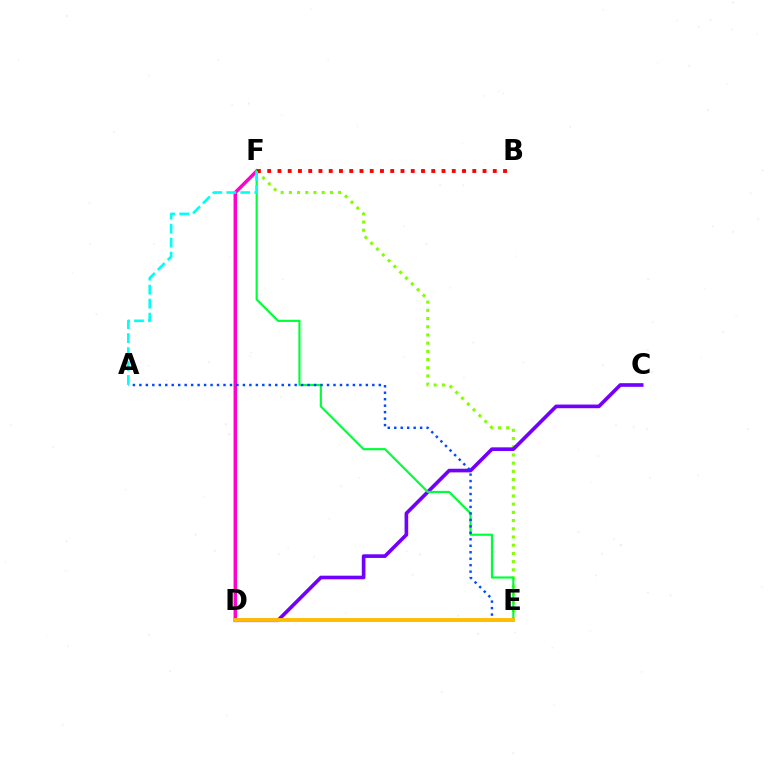{('E', 'F'): [{'color': '#84ff00', 'line_style': 'dotted', 'thickness': 2.23}, {'color': '#00ff39', 'line_style': 'solid', 'thickness': 1.55}], ('D', 'F'): [{'color': '#ff00cf', 'line_style': 'solid', 'thickness': 2.5}], ('C', 'D'): [{'color': '#7200ff', 'line_style': 'solid', 'thickness': 2.62}], ('B', 'F'): [{'color': '#ff0000', 'line_style': 'dotted', 'thickness': 2.79}], ('A', 'E'): [{'color': '#004bff', 'line_style': 'dotted', 'thickness': 1.76}], ('D', 'E'): [{'color': '#ffbd00', 'line_style': 'solid', 'thickness': 2.78}], ('A', 'F'): [{'color': '#00fff6', 'line_style': 'dashed', 'thickness': 1.9}]}